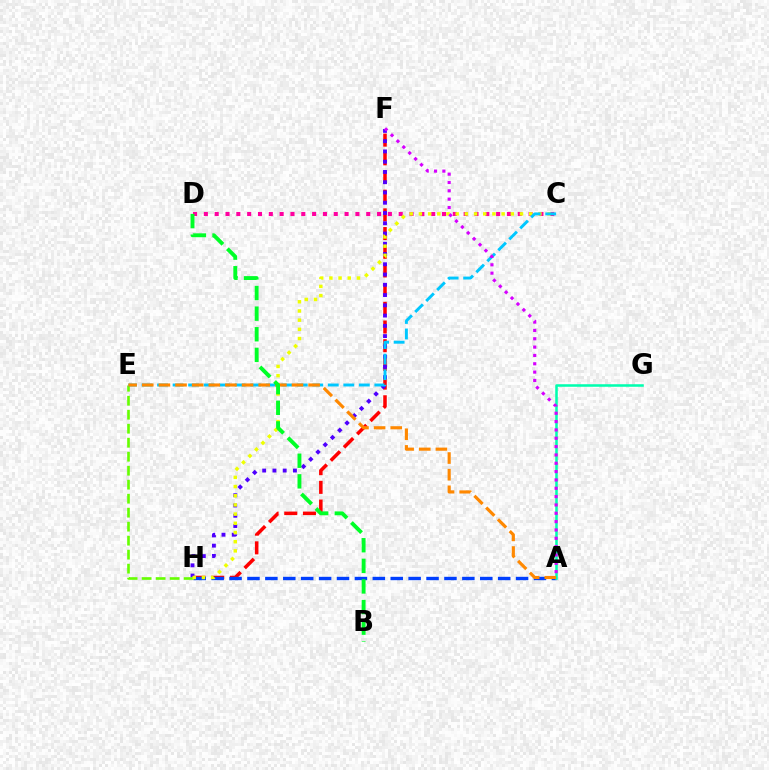{('C', 'D'): [{'color': '#ff00a0', 'line_style': 'dotted', 'thickness': 2.94}], ('F', 'H'): [{'color': '#ff0000', 'line_style': 'dashed', 'thickness': 2.54}, {'color': '#4f00ff', 'line_style': 'dotted', 'thickness': 2.79}], ('A', 'H'): [{'color': '#003fff', 'line_style': 'dashed', 'thickness': 2.43}], ('E', 'H'): [{'color': '#66ff00', 'line_style': 'dashed', 'thickness': 1.9}], ('C', 'H'): [{'color': '#eeff00', 'line_style': 'dotted', 'thickness': 2.5}], ('A', 'G'): [{'color': '#00ffaf', 'line_style': 'solid', 'thickness': 1.83}], ('C', 'E'): [{'color': '#00c7ff', 'line_style': 'dashed', 'thickness': 2.11}], ('A', 'E'): [{'color': '#ff8800', 'line_style': 'dashed', 'thickness': 2.26}], ('A', 'F'): [{'color': '#d600ff', 'line_style': 'dotted', 'thickness': 2.26}], ('B', 'D'): [{'color': '#00ff27', 'line_style': 'dashed', 'thickness': 2.8}]}